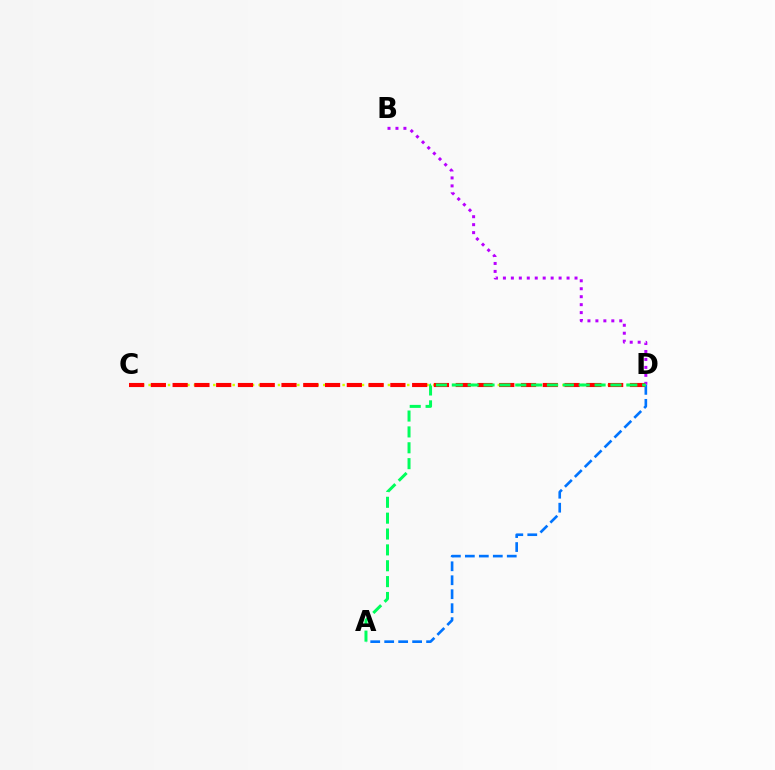{('C', 'D'): [{'color': '#d1ff00', 'line_style': 'dotted', 'thickness': 1.76}, {'color': '#ff0000', 'line_style': 'dashed', 'thickness': 2.96}], ('A', 'D'): [{'color': '#0074ff', 'line_style': 'dashed', 'thickness': 1.9}, {'color': '#00ff5c', 'line_style': 'dashed', 'thickness': 2.16}], ('B', 'D'): [{'color': '#b900ff', 'line_style': 'dotted', 'thickness': 2.16}]}